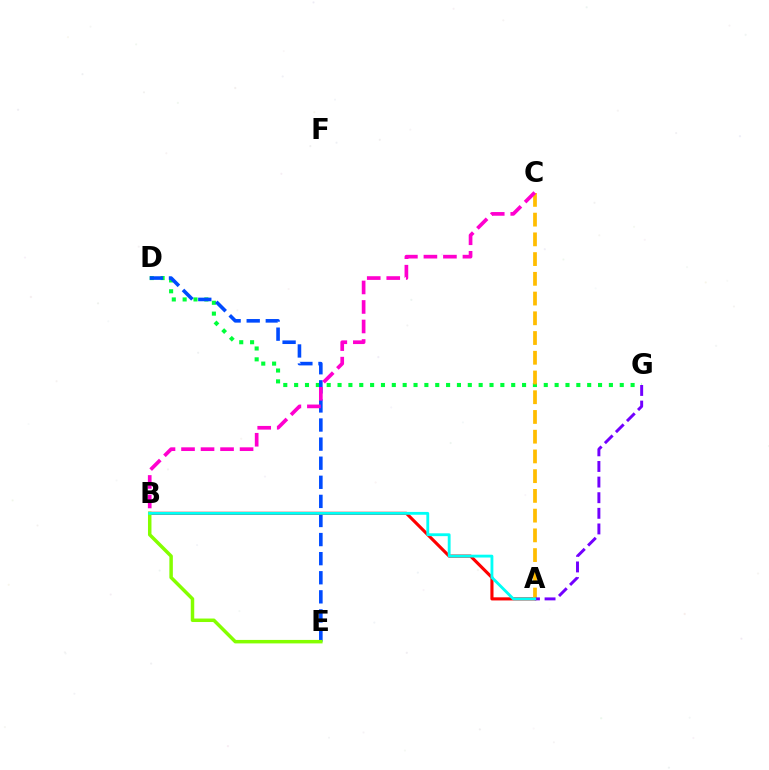{('D', 'G'): [{'color': '#00ff39', 'line_style': 'dotted', 'thickness': 2.95}], ('D', 'E'): [{'color': '#004bff', 'line_style': 'dashed', 'thickness': 2.59}], ('A', 'B'): [{'color': '#ff0000', 'line_style': 'solid', 'thickness': 2.25}, {'color': '#00fff6', 'line_style': 'solid', 'thickness': 2.04}], ('A', 'C'): [{'color': '#ffbd00', 'line_style': 'dashed', 'thickness': 2.68}], ('B', 'E'): [{'color': '#84ff00', 'line_style': 'solid', 'thickness': 2.51}], ('A', 'G'): [{'color': '#7200ff', 'line_style': 'dashed', 'thickness': 2.12}], ('B', 'C'): [{'color': '#ff00cf', 'line_style': 'dashed', 'thickness': 2.65}]}